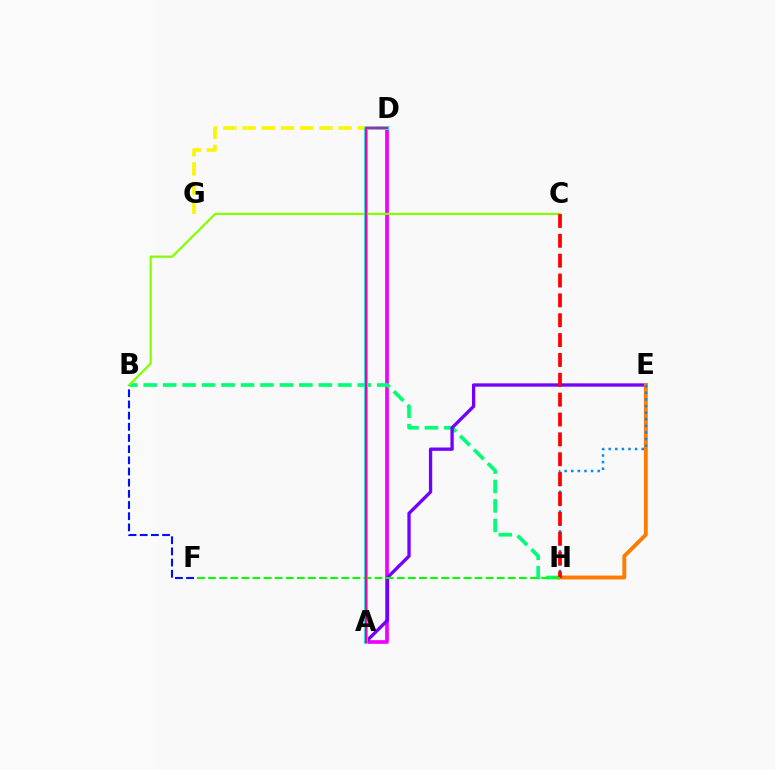{('B', 'F'): [{'color': '#0010ff', 'line_style': 'dashed', 'thickness': 1.52}], ('A', 'D'): [{'color': '#ee00ff', 'line_style': 'solid', 'thickness': 2.65}, {'color': '#00fff6', 'line_style': 'solid', 'thickness': 2.79}, {'color': '#ff0094', 'line_style': 'solid', 'thickness': 1.61}], ('B', 'H'): [{'color': '#00ff74', 'line_style': 'dashed', 'thickness': 2.64}], ('D', 'G'): [{'color': '#fcf500', 'line_style': 'dashed', 'thickness': 2.61}], ('A', 'E'): [{'color': '#7200ff', 'line_style': 'solid', 'thickness': 2.39}], ('E', 'H'): [{'color': '#ff7c00', 'line_style': 'solid', 'thickness': 2.8}, {'color': '#008cff', 'line_style': 'dotted', 'thickness': 1.79}], ('B', 'C'): [{'color': '#84ff00', 'line_style': 'solid', 'thickness': 1.59}], ('C', 'H'): [{'color': '#ff0000', 'line_style': 'dashed', 'thickness': 2.7}], ('F', 'H'): [{'color': '#08ff00', 'line_style': 'dashed', 'thickness': 1.51}]}